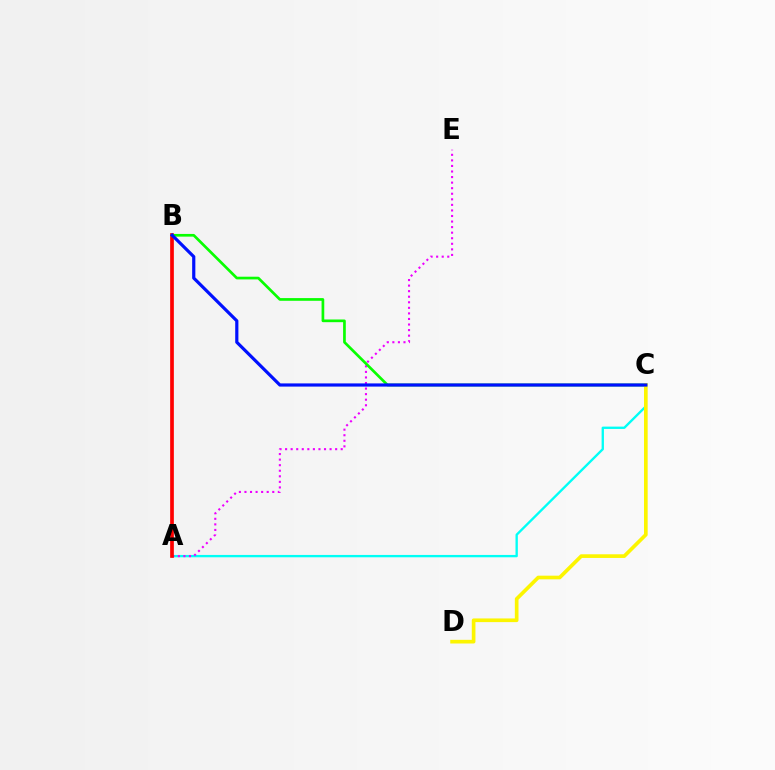{('A', 'C'): [{'color': '#00fff6', 'line_style': 'solid', 'thickness': 1.68}], ('A', 'E'): [{'color': '#ee00ff', 'line_style': 'dotted', 'thickness': 1.51}], ('A', 'B'): [{'color': '#ff0000', 'line_style': 'solid', 'thickness': 2.66}], ('B', 'C'): [{'color': '#08ff00', 'line_style': 'solid', 'thickness': 1.94}, {'color': '#0010ff', 'line_style': 'solid', 'thickness': 2.29}], ('C', 'D'): [{'color': '#fcf500', 'line_style': 'solid', 'thickness': 2.64}]}